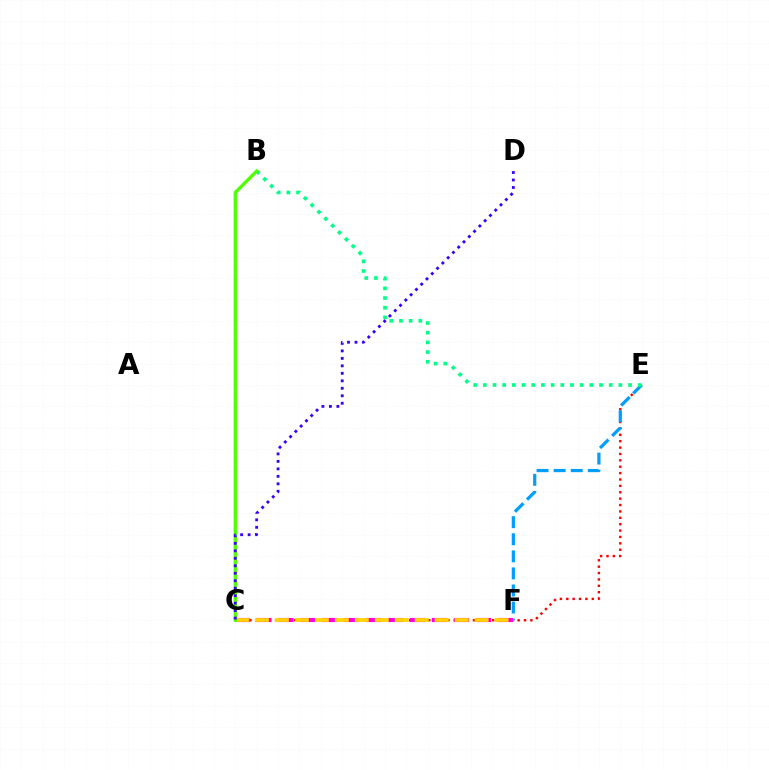{('C', 'E'): [{'color': '#ff0000', 'line_style': 'dotted', 'thickness': 1.73}], ('E', 'F'): [{'color': '#009eff', 'line_style': 'dashed', 'thickness': 2.32}], ('C', 'F'): [{'color': '#ff00ed', 'line_style': 'dashed', 'thickness': 2.98}, {'color': '#ffd500', 'line_style': 'dashed', 'thickness': 2.71}], ('B', 'E'): [{'color': '#00ff86', 'line_style': 'dotted', 'thickness': 2.63}], ('B', 'C'): [{'color': '#4fff00', 'line_style': 'solid', 'thickness': 2.37}], ('C', 'D'): [{'color': '#3700ff', 'line_style': 'dotted', 'thickness': 2.03}]}